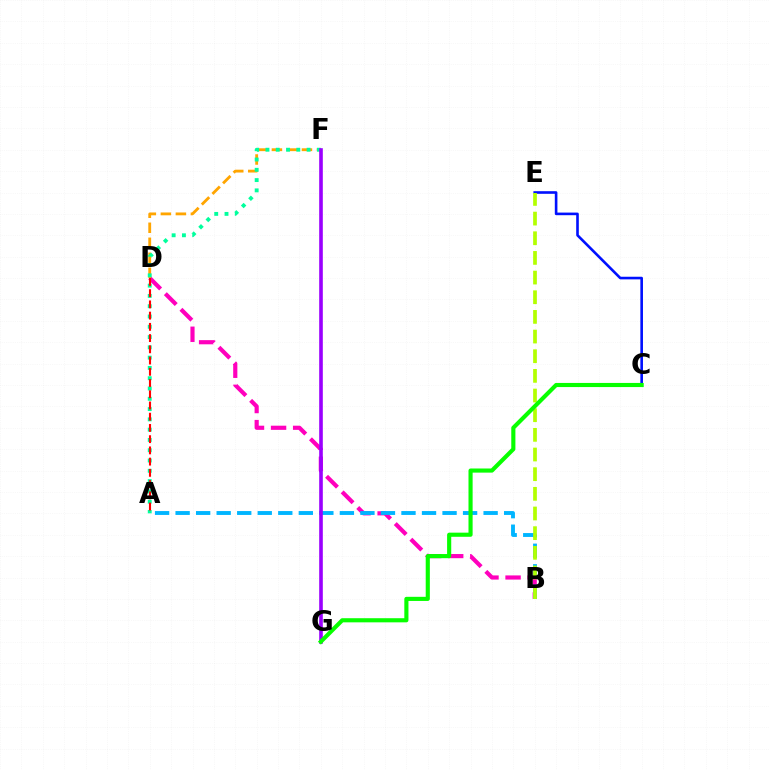{('B', 'D'): [{'color': '#ff00bd', 'line_style': 'dashed', 'thickness': 3.0}], ('D', 'F'): [{'color': '#ffa500', 'line_style': 'dashed', 'thickness': 2.04}], ('C', 'E'): [{'color': '#0010ff', 'line_style': 'solid', 'thickness': 1.88}], ('A', 'F'): [{'color': '#00ff9d', 'line_style': 'dotted', 'thickness': 2.8}], ('A', 'D'): [{'color': '#ff0000', 'line_style': 'dashed', 'thickness': 1.53}], ('A', 'B'): [{'color': '#00b5ff', 'line_style': 'dashed', 'thickness': 2.79}], ('F', 'G'): [{'color': '#9b00ff', 'line_style': 'solid', 'thickness': 2.61}], ('B', 'E'): [{'color': '#b3ff00', 'line_style': 'dashed', 'thickness': 2.67}], ('C', 'G'): [{'color': '#08ff00', 'line_style': 'solid', 'thickness': 2.97}]}